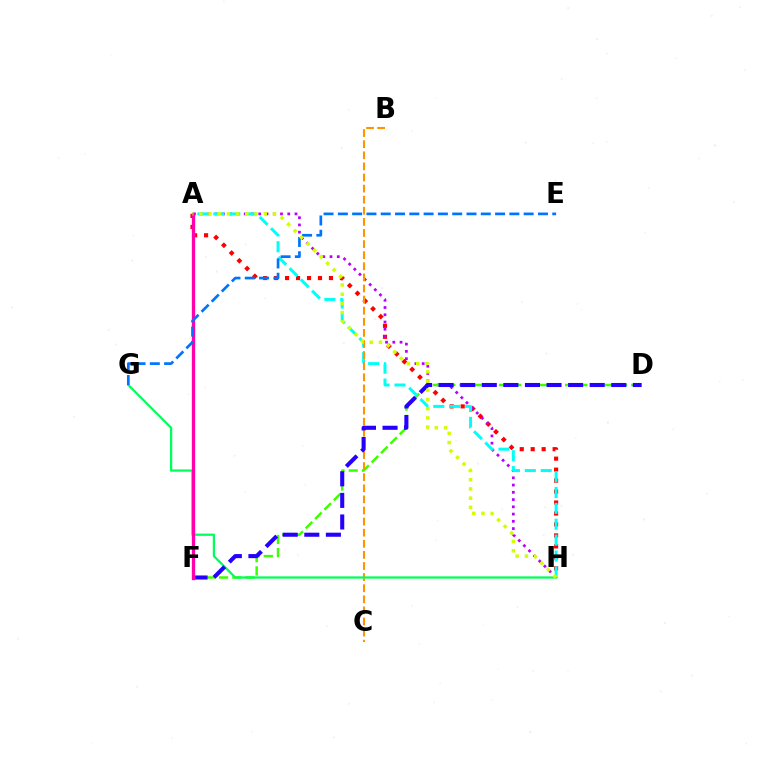{('A', 'H'): [{'color': '#ff0000', 'line_style': 'dotted', 'thickness': 2.98}, {'color': '#b900ff', 'line_style': 'dotted', 'thickness': 1.97}, {'color': '#00fff6', 'line_style': 'dashed', 'thickness': 2.16}, {'color': '#d1ff00', 'line_style': 'dotted', 'thickness': 2.5}], ('D', 'F'): [{'color': '#3dff00', 'line_style': 'dashed', 'thickness': 1.8}, {'color': '#2500ff', 'line_style': 'dashed', 'thickness': 2.93}], ('B', 'C'): [{'color': '#ff9400', 'line_style': 'dashed', 'thickness': 1.51}], ('G', 'H'): [{'color': '#00ff5c', 'line_style': 'solid', 'thickness': 1.62}], ('A', 'F'): [{'color': '#ff00ac', 'line_style': 'solid', 'thickness': 2.39}], ('E', 'G'): [{'color': '#0074ff', 'line_style': 'dashed', 'thickness': 1.94}]}